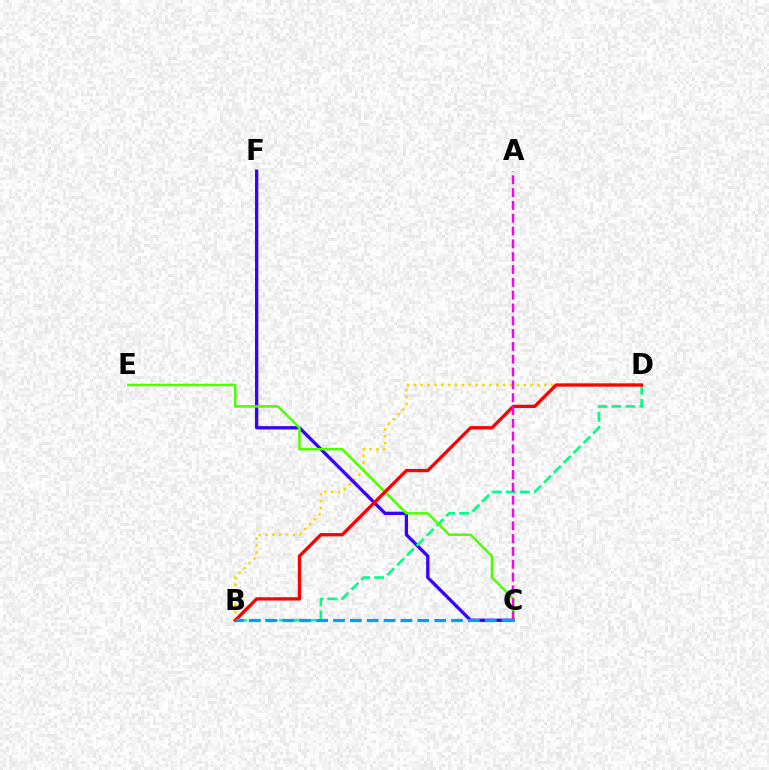{('B', 'D'): [{'color': '#ffd500', 'line_style': 'dotted', 'thickness': 1.86}, {'color': '#00ff86', 'line_style': 'dashed', 'thickness': 1.89}, {'color': '#ff0000', 'line_style': 'solid', 'thickness': 2.37}], ('C', 'F'): [{'color': '#3700ff', 'line_style': 'solid', 'thickness': 2.38}], ('C', 'E'): [{'color': '#4fff00', 'line_style': 'solid', 'thickness': 1.79}], ('A', 'C'): [{'color': '#ff00ed', 'line_style': 'dashed', 'thickness': 1.74}], ('B', 'C'): [{'color': '#009eff', 'line_style': 'dashed', 'thickness': 2.29}]}